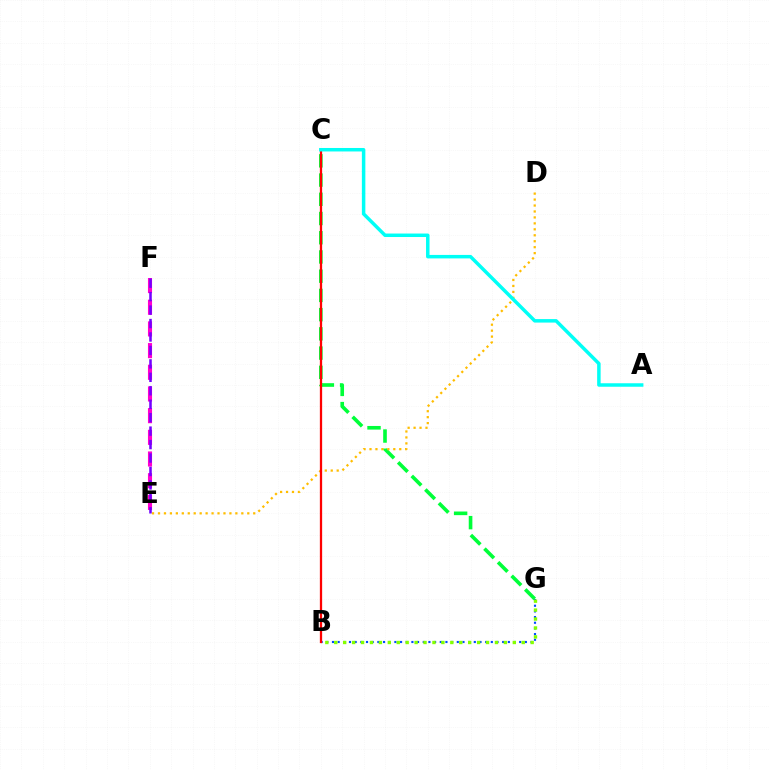{('E', 'F'): [{'color': '#ff00cf', 'line_style': 'dashed', 'thickness': 2.95}, {'color': '#7200ff', 'line_style': 'dashed', 'thickness': 1.83}], ('B', 'G'): [{'color': '#004bff', 'line_style': 'dotted', 'thickness': 1.54}, {'color': '#84ff00', 'line_style': 'dotted', 'thickness': 2.43}], ('C', 'G'): [{'color': '#00ff39', 'line_style': 'dashed', 'thickness': 2.61}], ('D', 'E'): [{'color': '#ffbd00', 'line_style': 'dotted', 'thickness': 1.62}], ('B', 'C'): [{'color': '#ff0000', 'line_style': 'solid', 'thickness': 1.63}], ('A', 'C'): [{'color': '#00fff6', 'line_style': 'solid', 'thickness': 2.51}]}